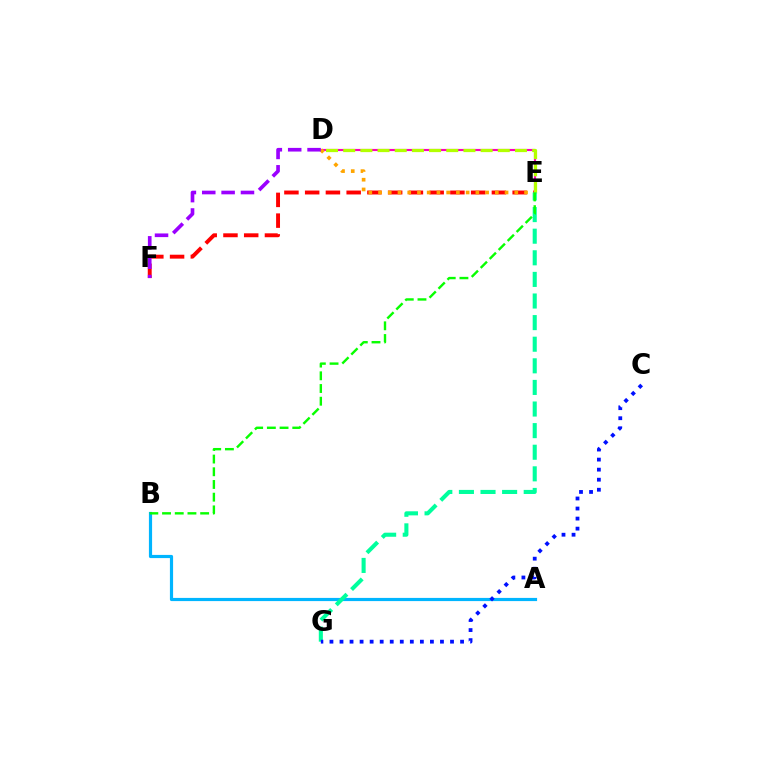{('A', 'B'): [{'color': '#00b5ff', 'line_style': 'solid', 'thickness': 2.29}], ('E', 'F'): [{'color': '#ff0000', 'line_style': 'dashed', 'thickness': 2.82}], ('D', 'E'): [{'color': '#ff00bd', 'line_style': 'solid', 'thickness': 1.55}, {'color': '#ffa500', 'line_style': 'dotted', 'thickness': 2.64}, {'color': '#b3ff00', 'line_style': 'dashed', 'thickness': 2.33}], ('D', 'F'): [{'color': '#9b00ff', 'line_style': 'dashed', 'thickness': 2.63}], ('E', 'G'): [{'color': '#00ff9d', 'line_style': 'dashed', 'thickness': 2.93}], ('C', 'G'): [{'color': '#0010ff', 'line_style': 'dotted', 'thickness': 2.73}], ('B', 'E'): [{'color': '#08ff00', 'line_style': 'dashed', 'thickness': 1.73}]}